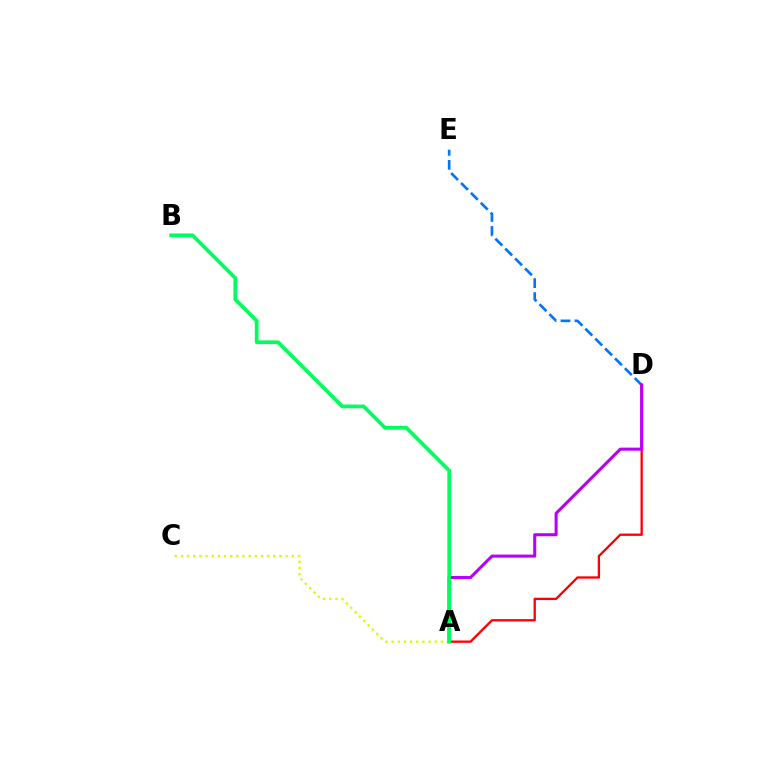{('D', 'E'): [{'color': '#0074ff', 'line_style': 'dashed', 'thickness': 1.9}], ('A', 'D'): [{'color': '#ff0000', 'line_style': 'solid', 'thickness': 1.67}, {'color': '#b900ff', 'line_style': 'solid', 'thickness': 2.21}], ('A', 'C'): [{'color': '#d1ff00', 'line_style': 'dotted', 'thickness': 1.67}], ('A', 'B'): [{'color': '#00ff5c', 'line_style': 'solid', 'thickness': 2.67}]}